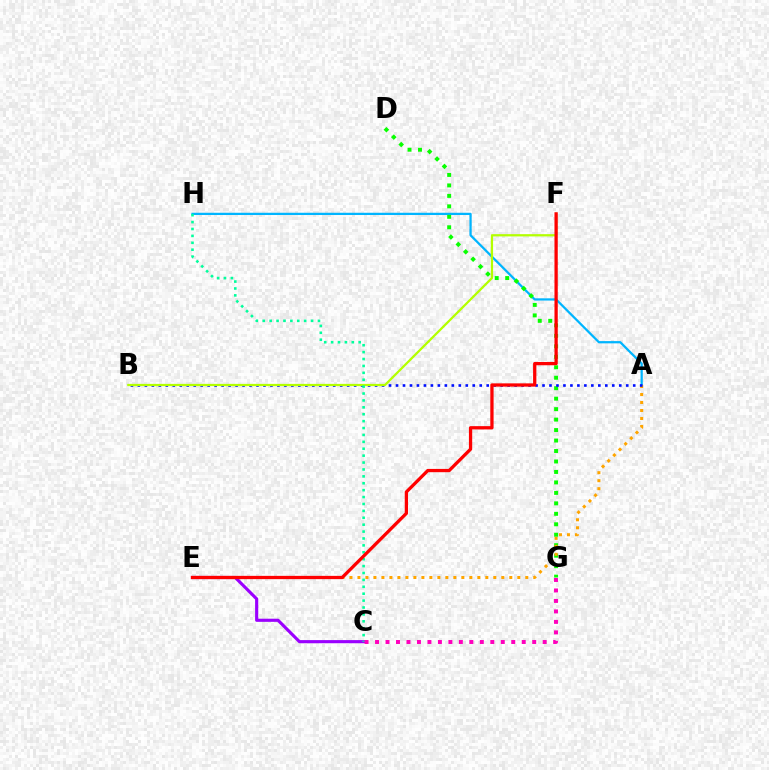{('A', 'H'): [{'color': '#00b5ff', 'line_style': 'solid', 'thickness': 1.62}], ('C', 'E'): [{'color': '#9b00ff', 'line_style': 'solid', 'thickness': 2.25}], ('D', 'G'): [{'color': '#08ff00', 'line_style': 'dotted', 'thickness': 2.84}], ('A', 'E'): [{'color': '#ffa500', 'line_style': 'dotted', 'thickness': 2.17}], ('A', 'B'): [{'color': '#0010ff', 'line_style': 'dotted', 'thickness': 1.9}], ('B', 'F'): [{'color': '#b3ff00', 'line_style': 'solid', 'thickness': 1.62}], ('C', 'H'): [{'color': '#00ff9d', 'line_style': 'dotted', 'thickness': 1.88}], ('C', 'G'): [{'color': '#ff00bd', 'line_style': 'dotted', 'thickness': 2.85}], ('E', 'F'): [{'color': '#ff0000', 'line_style': 'solid', 'thickness': 2.36}]}